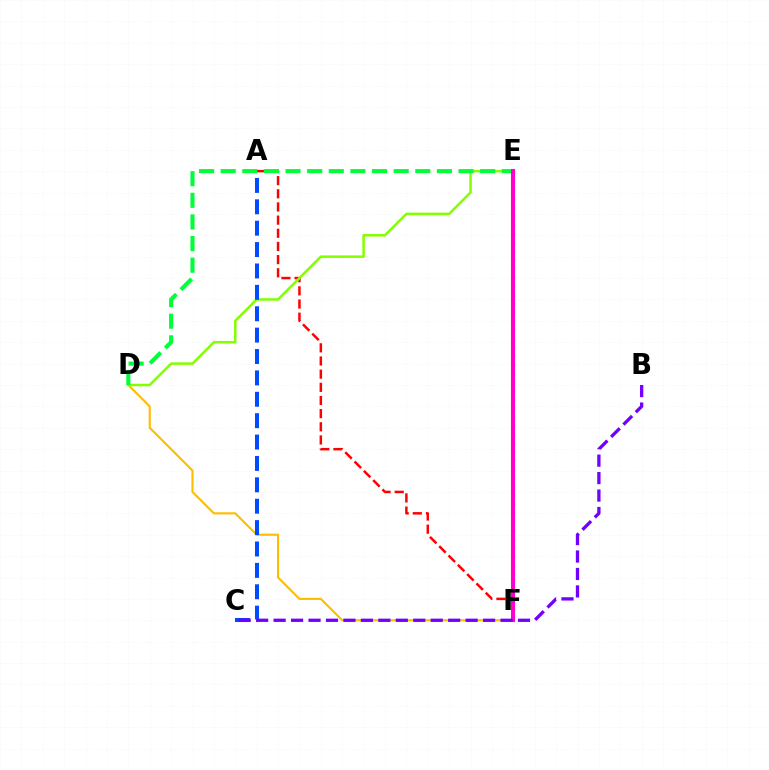{('A', 'F'): [{'color': '#ff0000', 'line_style': 'dashed', 'thickness': 1.79}], ('D', 'F'): [{'color': '#ffbd00', 'line_style': 'solid', 'thickness': 1.53}], ('D', 'E'): [{'color': '#84ff00', 'line_style': 'solid', 'thickness': 1.81}, {'color': '#00ff39', 'line_style': 'dashed', 'thickness': 2.94}], ('A', 'C'): [{'color': '#004bff', 'line_style': 'dashed', 'thickness': 2.91}], ('E', 'F'): [{'color': '#00fff6', 'line_style': 'dotted', 'thickness': 2.37}, {'color': '#ff00cf', 'line_style': 'solid', 'thickness': 2.91}], ('B', 'C'): [{'color': '#7200ff', 'line_style': 'dashed', 'thickness': 2.37}]}